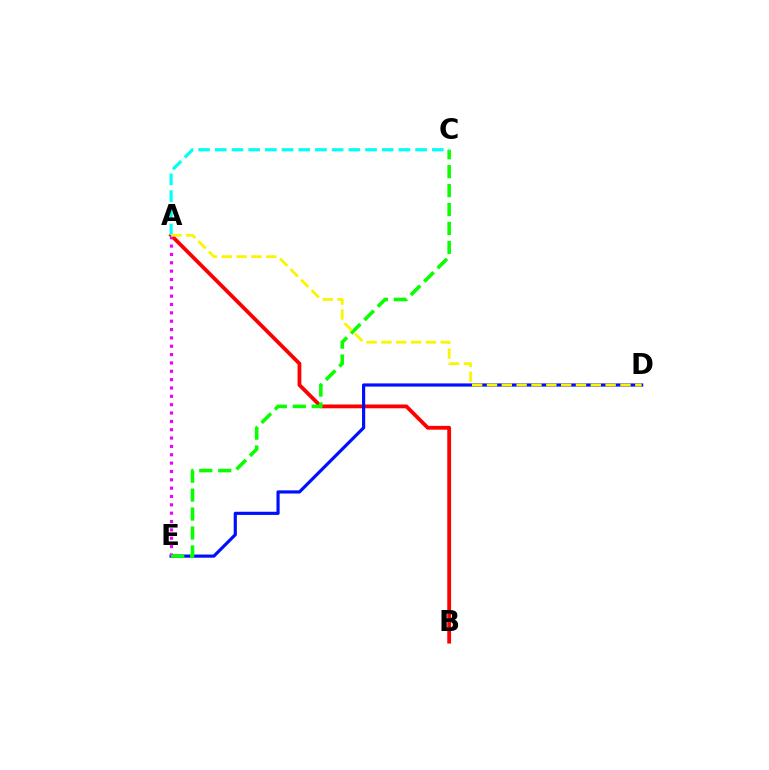{('A', 'B'): [{'color': '#ff0000', 'line_style': 'solid', 'thickness': 2.74}], ('D', 'E'): [{'color': '#0010ff', 'line_style': 'solid', 'thickness': 2.29}], ('A', 'E'): [{'color': '#ee00ff', 'line_style': 'dotted', 'thickness': 2.27}], ('C', 'E'): [{'color': '#08ff00', 'line_style': 'dashed', 'thickness': 2.57}], ('A', 'C'): [{'color': '#00fff6', 'line_style': 'dashed', 'thickness': 2.27}], ('A', 'D'): [{'color': '#fcf500', 'line_style': 'dashed', 'thickness': 2.01}]}